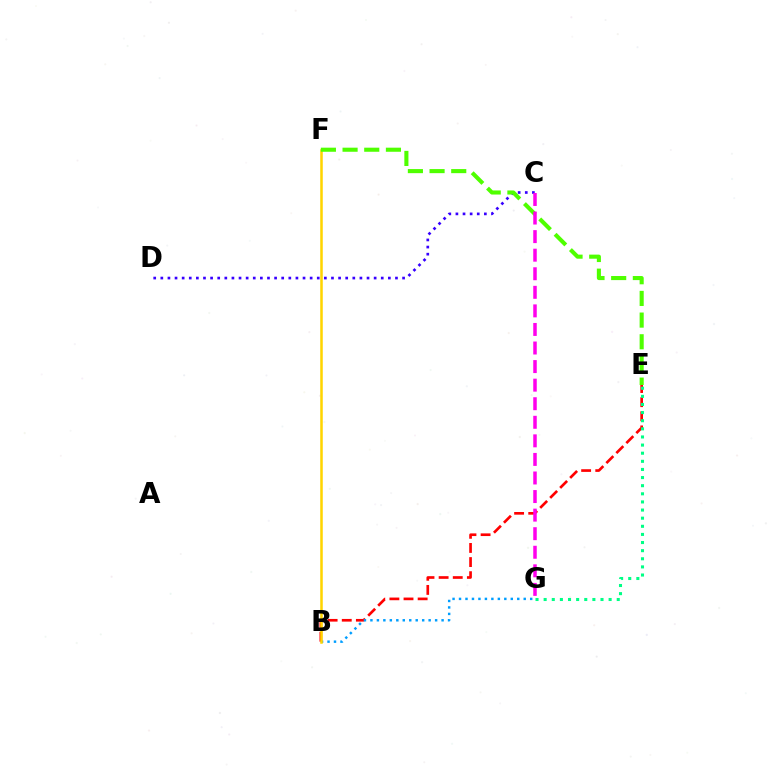{('C', 'D'): [{'color': '#3700ff', 'line_style': 'dotted', 'thickness': 1.93}], ('B', 'E'): [{'color': '#ff0000', 'line_style': 'dashed', 'thickness': 1.92}], ('B', 'G'): [{'color': '#009eff', 'line_style': 'dotted', 'thickness': 1.76}], ('B', 'F'): [{'color': '#ffd500', 'line_style': 'solid', 'thickness': 1.82}], ('E', 'G'): [{'color': '#00ff86', 'line_style': 'dotted', 'thickness': 2.21}], ('E', 'F'): [{'color': '#4fff00', 'line_style': 'dashed', 'thickness': 2.94}], ('C', 'G'): [{'color': '#ff00ed', 'line_style': 'dashed', 'thickness': 2.52}]}